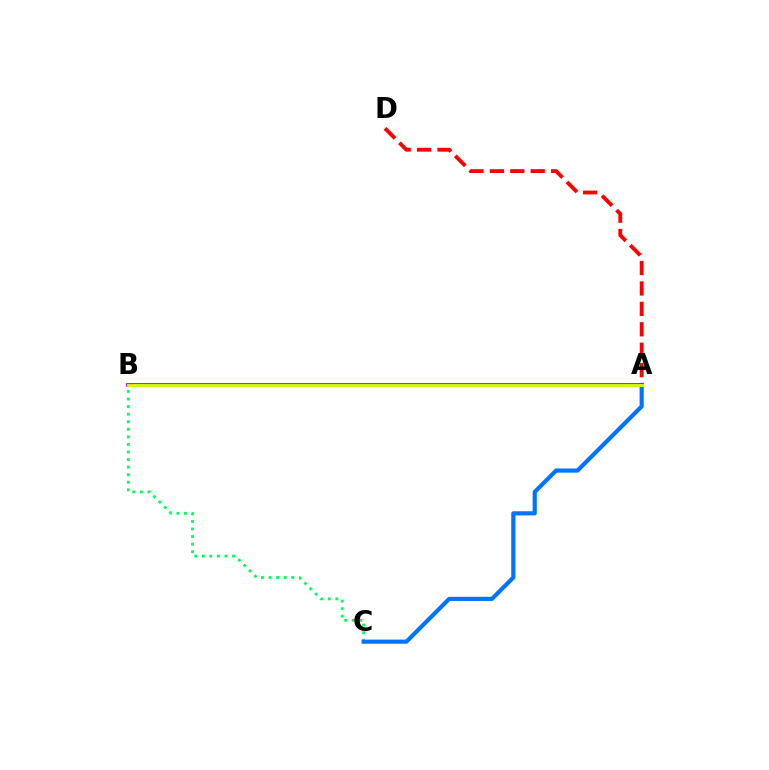{('B', 'C'): [{'color': '#00ff5c', 'line_style': 'dotted', 'thickness': 2.06}], ('A', 'D'): [{'color': '#ff0000', 'line_style': 'dashed', 'thickness': 2.77}], ('A', 'C'): [{'color': '#0074ff', 'line_style': 'solid', 'thickness': 3.0}], ('A', 'B'): [{'color': '#b900ff', 'line_style': 'solid', 'thickness': 2.72}, {'color': '#d1ff00', 'line_style': 'solid', 'thickness': 2.06}]}